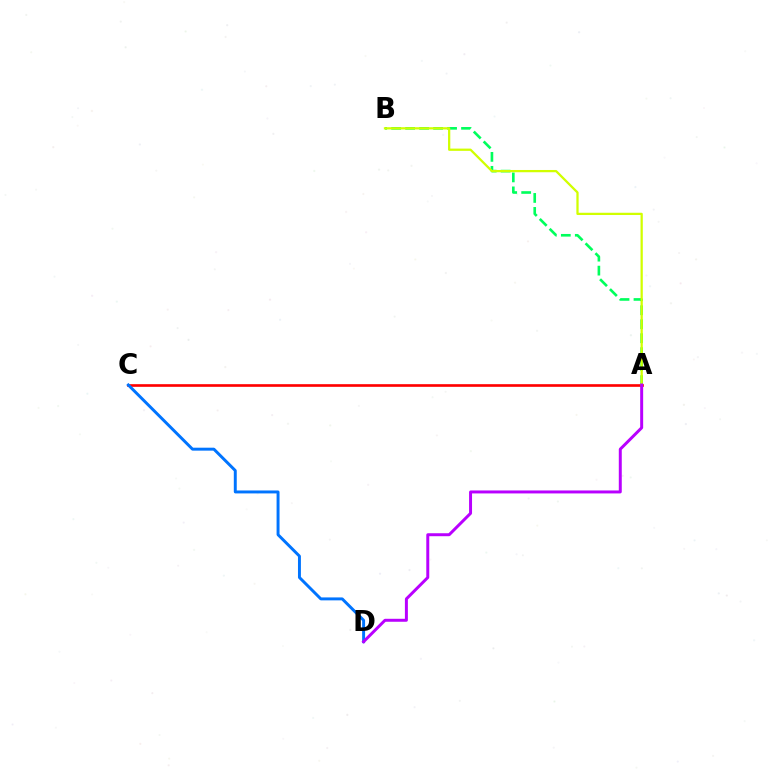{('A', 'B'): [{'color': '#00ff5c', 'line_style': 'dashed', 'thickness': 1.9}, {'color': '#d1ff00', 'line_style': 'solid', 'thickness': 1.63}], ('A', 'C'): [{'color': '#ff0000', 'line_style': 'solid', 'thickness': 1.91}], ('C', 'D'): [{'color': '#0074ff', 'line_style': 'solid', 'thickness': 2.12}], ('A', 'D'): [{'color': '#b900ff', 'line_style': 'solid', 'thickness': 2.14}]}